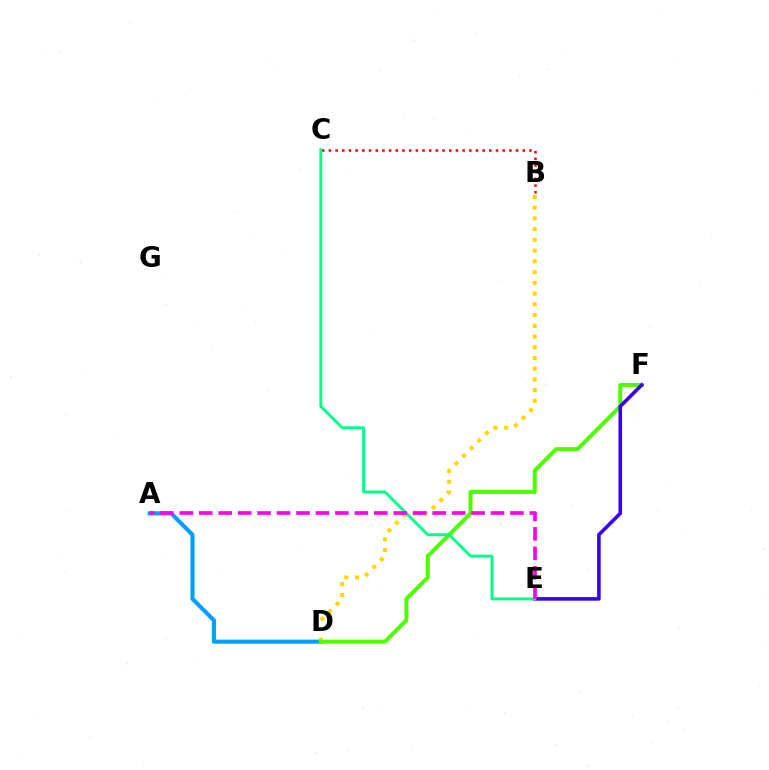{('A', 'D'): [{'color': '#009eff', 'line_style': 'solid', 'thickness': 2.94}], ('B', 'D'): [{'color': '#ffd500', 'line_style': 'dotted', 'thickness': 2.92}], ('B', 'C'): [{'color': '#ff0000', 'line_style': 'dotted', 'thickness': 1.82}], ('D', 'F'): [{'color': '#4fff00', 'line_style': 'solid', 'thickness': 2.9}], ('E', 'F'): [{'color': '#3700ff', 'line_style': 'solid', 'thickness': 2.58}], ('C', 'E'): [{'color': '#00ff86', 'line_style': 'solid', 'thickness': 2.09}], ('A', 'E'): [{'color': '#ff00ed', 'line_style': 'dashed', 'thickness': 2.64}]}